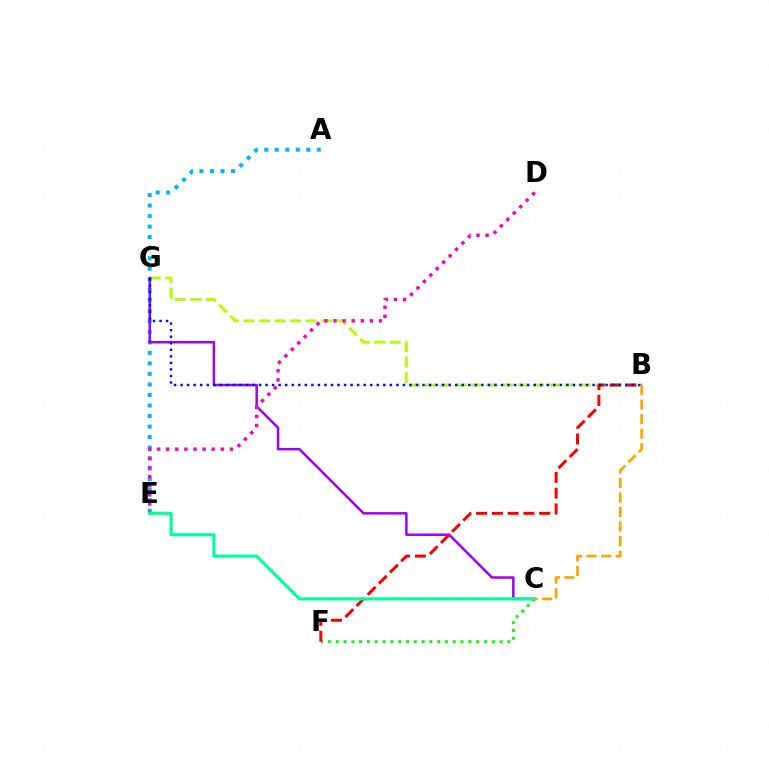{('B', 'G'): [{'color': '#b3ff00', 'line_style': 'dashed', 'thickness': 2.11}, {'color': '#0010ff', 'line_style': 'dotted', 'thickness': 1.78}], ('C', 'F'): [{'color': '#08ff00', 'line_style': 'dotted', 'thickness': 2.12}], ('A', 'E'): [{'color': '#00b5ff', 'line_style': 'dotted', 'thickness': 2.86}], ('C', 'G'): [{'color': '#9b00ff', 'line_style': 'solid', 'thickness': 1.78}], ('B', 'F'): [{'color': '#ff0000', 'line_style': 'dashed', 'thickness': 2.14}], ('D', 'E'): [{'color': '#ff00bd', 'line_style': 'dotted', 'thickness': 2.47}], ('C', 'E'): [{'color': '#00ff9d', 'line_style': 'solid', 'thickness': 2.28}], ('B', 'C'): [{'color': '#ffa500', 'line_style': 'dashed', 'thickness': 1.98}]}